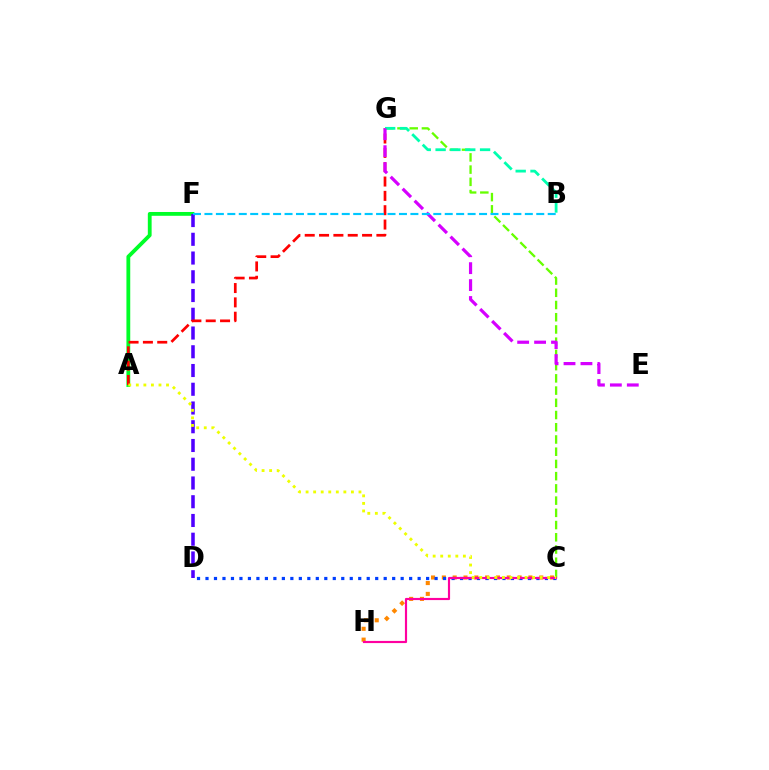{('C', 'H'): [{'color': '#ff8800', 'line_style': 'dotted', 'thickness': 2.94}, {'color': '#ff00a0', 'line_style': 'solid', 'thickness': 1.56}], ('A', 'F'): [{'color': '#00ff27', 'line_style': 'solid', 'thickness': 2.74}], ('C', 'G'): [{'color': '#66ff00', 'line_style': 'dashed', 'thickness': 1.66}], ('D', 'F'): [{'color': '#4f00ff', 'line_style': 'dashed', 'thickness': 2.55}], ('A', 'G'): [{'color': '#ff0000', 'line_style': 'dashed', 'thickness': 1.95}], ('C', 'D'): [{'color': '#003fff', 'line_style': 'dotted', 'thickness': 2.31}], ('B', 'G'): [{'color': '#00ffaf', 'line_style': 'dashed', 'thickness': 2.01}], ('E', 'G'): [{'color': '#d600ff', 'line_style': 'dashed', 'thickness': 2.3}], ('B', 'F'): [{'color': '#00c7ff', 'line_style': 'dashed', 'thickness': 1.55}], ('A', 'C'): [{'color': '#eeff00', 'line_style': 'dotted', 'thickness': 2.05}]}